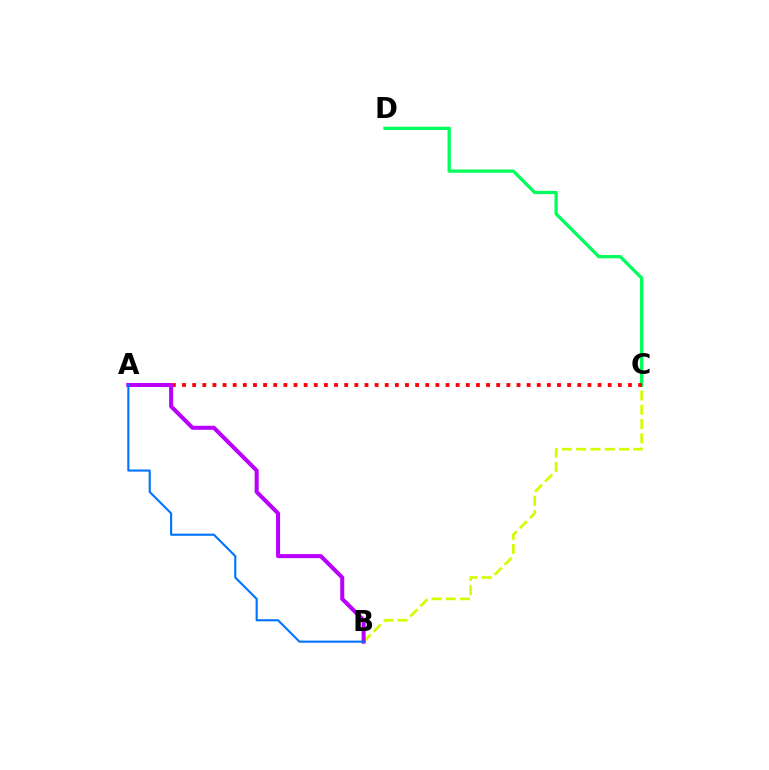{('B', 'C'): [{'color': '#d1ff00', 'line_style': 'dashed', 'thickness': 1.94}], ('C', 'D'): [{'color': '#00ff5c', 'line_style': 'solid', 'thickness': 2.36}], ('A', 'C'): [{'color': '#ff0000', 'line_style': 'dotted', 'thickness': 2.75}], ('A', 'B'): [{'color': '#b900ff', 'line_style': 'solid', 'thickness': 2.91}, {'color': '#0074ff', 'line_style': 'solid', 'thickness': 1.52}]}